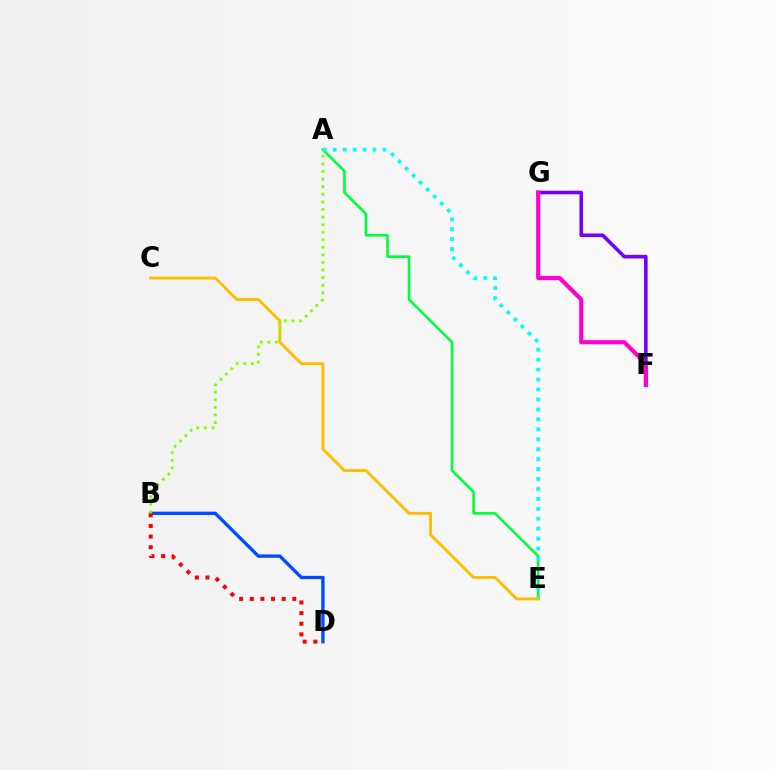{('B', 'D'): [{'color': '#004bff', 'line_style': 'solid', 'thickness': 2.41}, {'color': '#ff0000', 'line_style': 'dotted', 'thickness': 2.89}], ('A', 'E'): [{'color': '#00ff39', 'line_style': 'solid', 'thickness': 1.89}, {'color': '#00fff6', 'line_style': 'dotted', 'thickness': 2.7}], ('F', 'G'): [{'color': '#7200ff', 'line_style': 'solid', 'thickness': 2.59}, {'color': '#ff00cf', 'line_style': 'solid', 'thickness': 2.98}], ('C', 'E'): [{'color': '#ffbd00', 'line_style': 'solid', 'thickness': 2.08}], ('A', 'B'): [{'color': '#84ff00', 'line_style': 'dotted', 'thickness': 2.06}]}